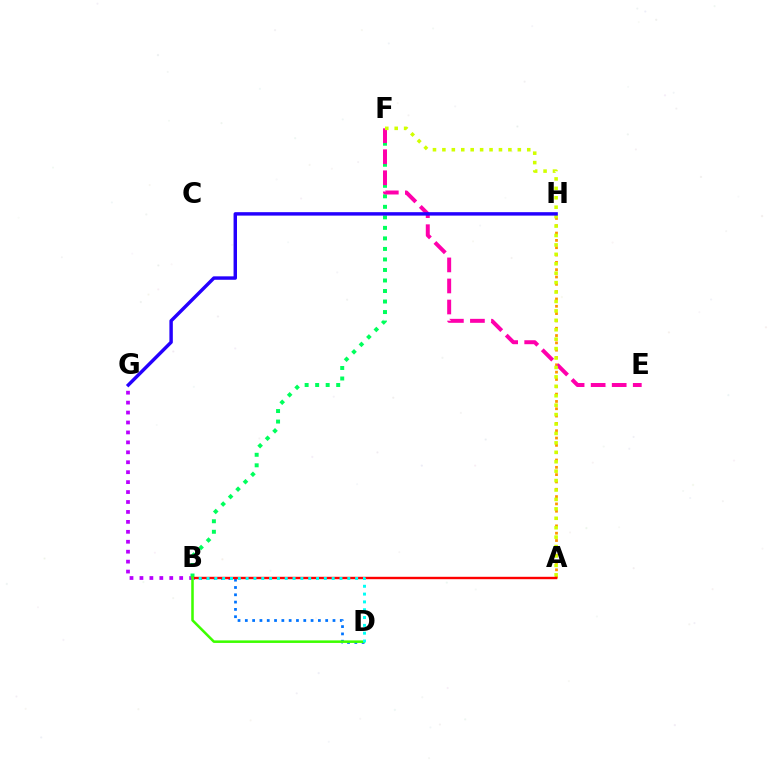{('B', 'G'): [{'color': '#b900ff', 'line_style': 'dotted', 'thickness': 2.7}], ('B', 'D'): [{'color': '#0074ff', 'line_style': 'dotted', 'thickness': 1.98}, {'color': '#3dff00', 'line_style': 'solid', 'thickness': 1.83}, {'color': '#00fff6', 'line_style': 'dotted', 'thickness': 2.13}], ('B', 'F'): [{'color': '#00ff5c', 'line_style': 'dotted', 'thickness': 2.86}], ('A', 'H'): [{'color': '#ff9400', 'line_style': 'dotted', 'thickness': 1.99}], ('E', 'F'): [{'color': '#ff00ac', 'line_style': 'dashed', 'thickness': 2.86}], ('A', 'F'): [{'color': '#d1ff00', 'line_style': 'dotted', 'thickness': 2.56}], ('G', 'H'): [{'color': '#2500ff', 'line_style': 'solid', 'thickness': 2.47}], ('A', 'B'): [{'color': '#ff0000', 'line_style': 'solid', 'thickness': 1.73}]}